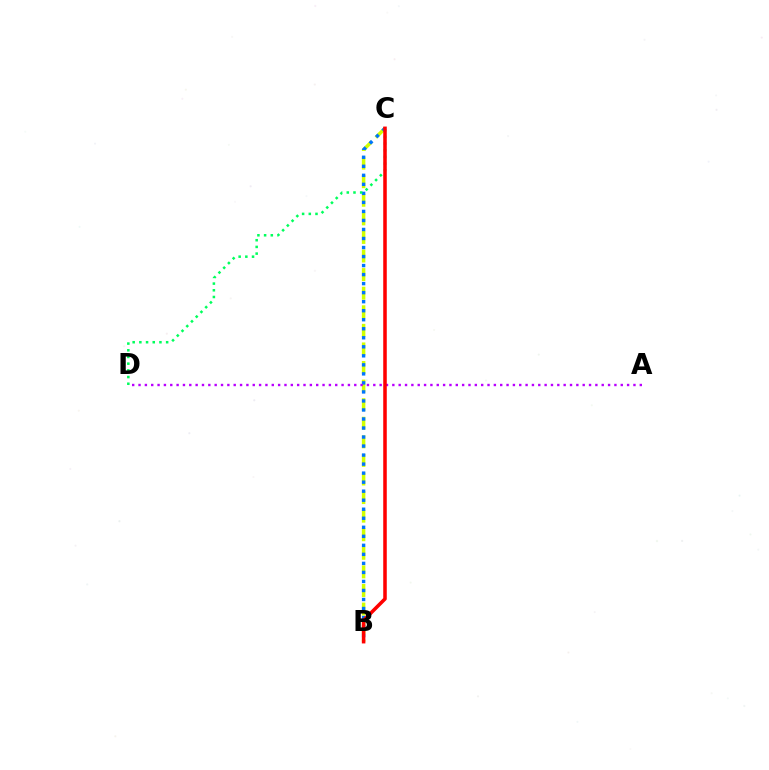{('B', 'C'): [{'color': '#d1ff00', 'line_style': 'dashed', 'thickness': 2.52}, {'color': '#0074ff', 'line_style': 'dotted', 'thickness': 2.45}, {'color': '#ff0000', 'line_style': 'solid', 'thickness': 2.55}], ('C', 'D'): [{'color': '#00ff5c', 'line_style': 'dotted', 'thickness': 1.82}], ('A', 'D'): [{'color': '#b900ff', 'line_style': 'dotted', 'thickness': 1.72}]}